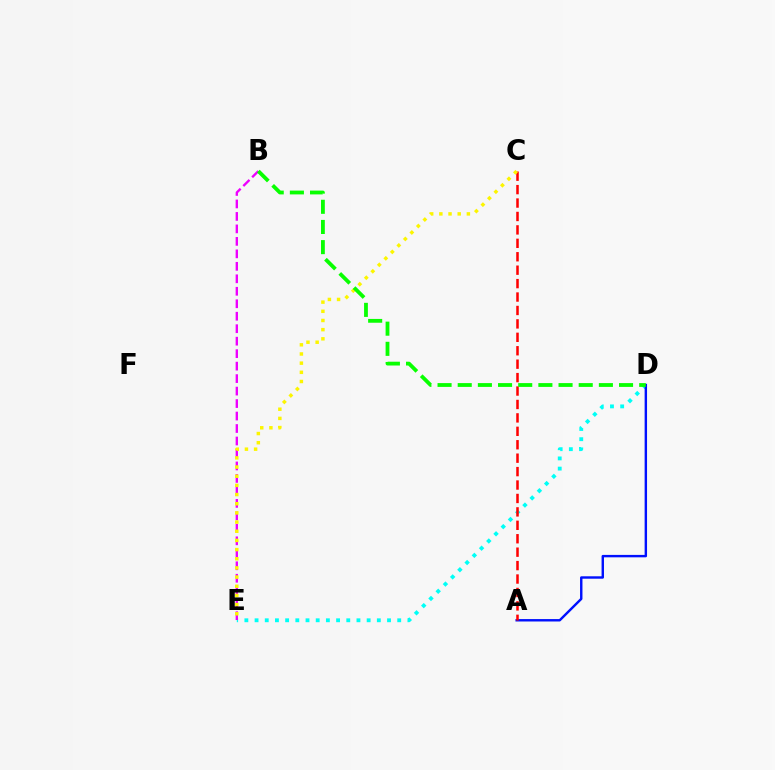{('D', 'E'): [{'color': '#00fff6', 'line_style': 'dotted', 'thickness': 2.77}], ('B', 'E'): [{'color': '#ee00ff', 'line_style': 'dashed', 'thickness': 1.69}], ('A', 'D'): [{'color': '#0010ff', 'line_style': 'solid', 'thickness': 1.74}], ('A', 'C'): [{'color': '#ff0000', 'line_style': 'dashed', 'thickness': 1.82}], ('C', 'E'): [{'color': '#fcf500', 'line_style': 'dotted', 'thickness': 2.49}], ('B', 'D'): [{'color': '#08ff00', 'line_style': 'dashed', 'thickness': 2.74}]}